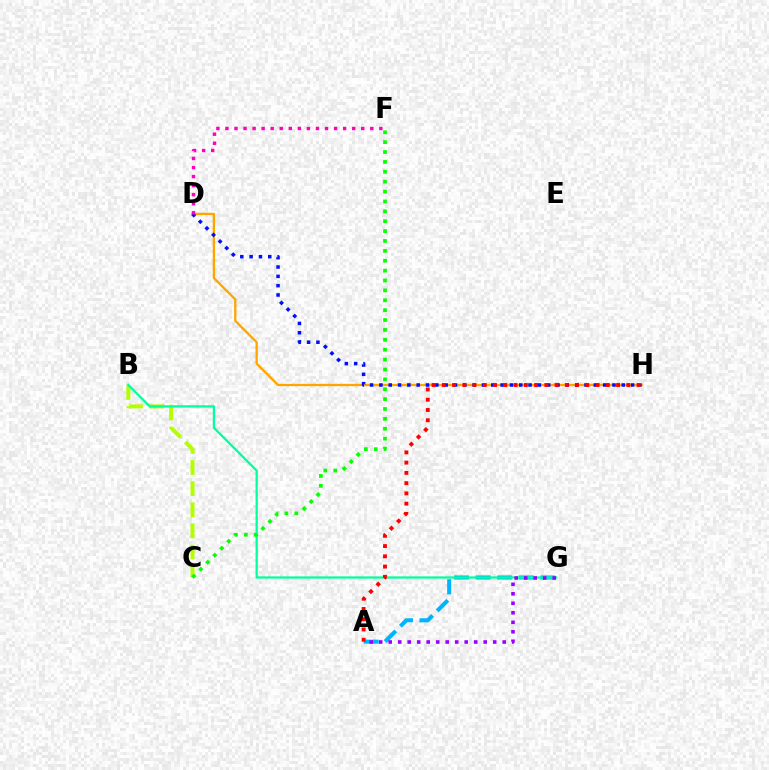{('D', 'H'): [{'color': '#ffa500', 'line_style': 'solid', 'thickness': 1.65}, {'color': '#0010ff', 'line_style': 'dotted', 'thickness': 2.53}], ('B', 'C'): [{'color': '#b3ff00', 'line_style': 'dashed', 'thickness': 2.87}], ('A', 'G'): [{'color': '#00b5ff', 'line_style': 'dashed', 'thickness': 2.93}, {'color': '#9b00ff', 'line_style': 'dotted', 'thickness': 2.58}], ('B', 'G'): [{'color': '#00ff9d', 'line_style': 'solid', 'thickness': 1.62}], ('A', 'H'): [{'color': '#ff0000', 'line_style': 'dotted', 'thickness': 2.79}], ('C', 'F'): [{'color': '#08ff00', 'line_style': 'dotted', 'thickness': 2.69}], ('D', 'F'): [{'color': '#ff00bd', 'line_style': 'dotted', 'thickness': 2.46}]}